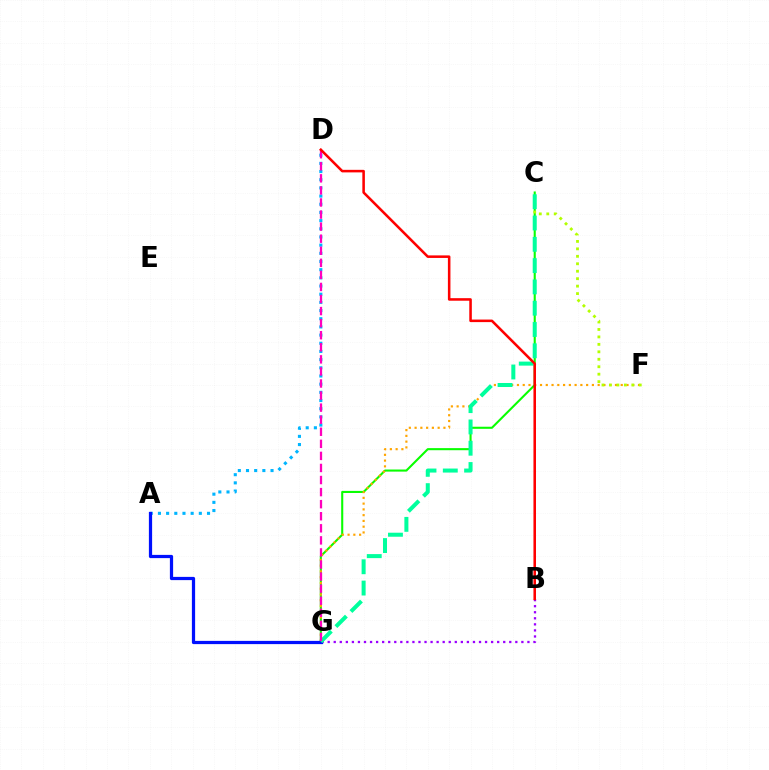{('A', 'D'): [{'color': '#00b5ff', 'line_style': 'dotted', 'thickness': 2.22}], ('C', 'G'): [{'color': '#08ff00', 'line_style': 'solid', 'thickness': 1.51}, {'color': '#00ff9d', 'line_style': 'dashed', 'thickness': 2.89}], ('F', 'G'): [{'color': '#ffa500', 'line_style': 'dotted', 'thickness': 1.57}], ('B', 'G'): [{'color': '#9b00ff', 'line_style': 'dotted', 'thickness': 1.64}], ('C', 'F'): [{'color': '#b3ff00', 'line_style': 'dotted', 'thickness': 2.03}], ('A', 'G'): [{'color': '#0010ff', 'line_style': 'solid', 'thickness': 2.32}], ('D', 'G'): [{'color': '#ff00bd', 'line_style': 'dashed', 'thickness': 1.64}], ('B', 'D'): [{'color': '#ff0000', 'line_style': 'solid', 'thickness': 1.84}]}